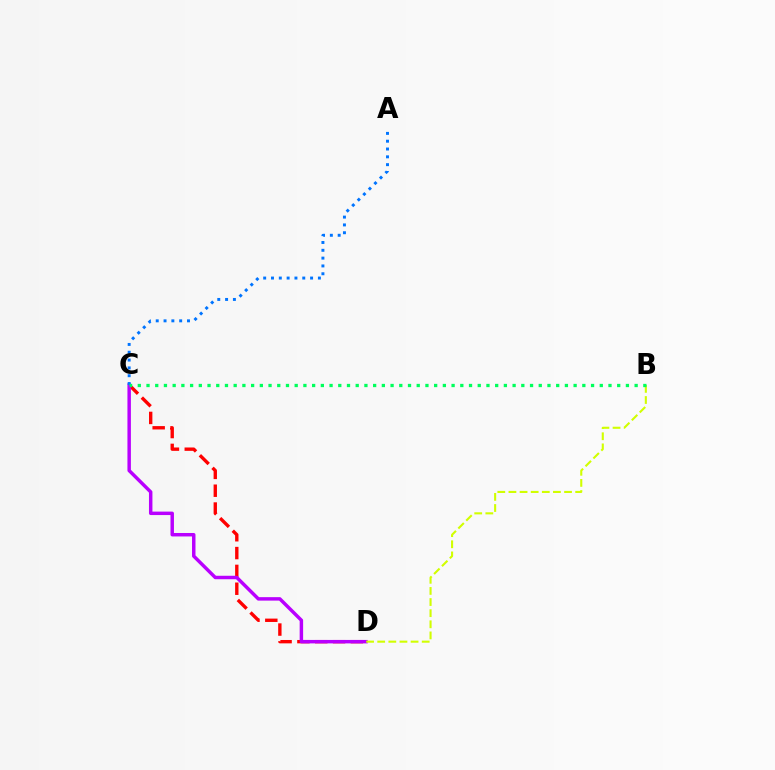{('C', 'D'): [{'color': '#ff0000', 'line_style': 'dashed', 'thickness': 2.42}, {'color': '#b900ff', 'line_style': 'solid', 'thickness': 2.49}], ('B', 'D'): [{'color': '#d1ff00', 'line_style': 'dashed', 'thickness': 1.51}], ('A', 'C'): [{'color': '#0074ff', 'line_style': 'dotted', 'thickness': 2.12}], ('B', 'C'): [{'color': '#00ff5c', 'line_style': 'dotted', 'thickness': 2.37}]}